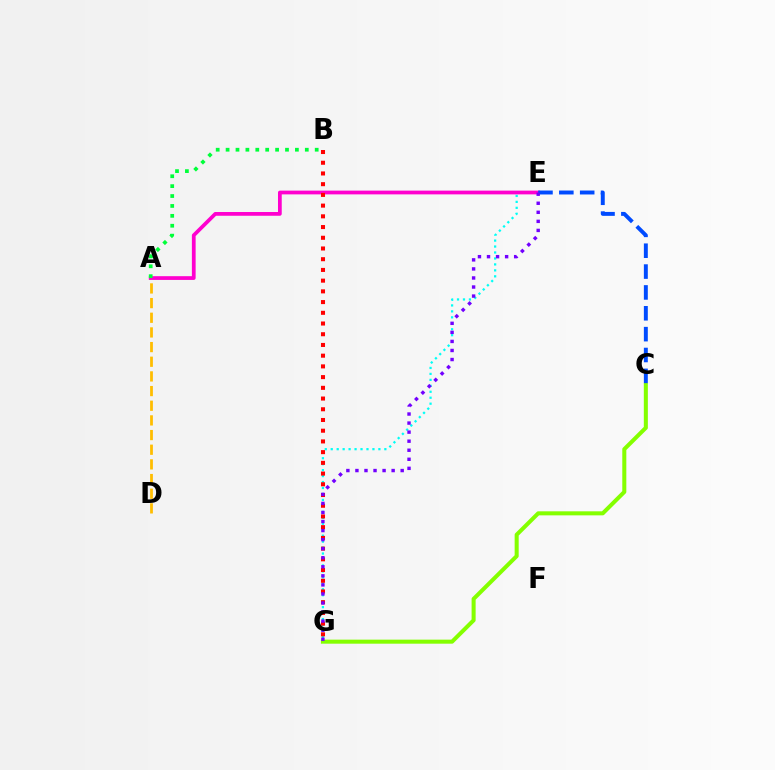{('A', 'D'): [{'color': '#ffbd00', 'line_style': 'dashed', 'thickness': 1.99}], ('E', 'G'): [{'color': '#00fff6', 'line_style': 'dotted', 'thickness': 1.62}, {'color': '#7200ff', 'line_style': 'dotted', 'thickness': 2.46}], ('A', 'E'): [{'color': '#ff00cf', 'line_style': 'solid', 'thickness': 2.7}], ('C', 'G'): [{'color': '#84ff00', 'line_style': 'solid', 'thickness': 2.9}], ('C', 'E'): [{'color': '#004bff', 'line_style': 'dashed', 'thickness': 2.83}], ('A', 'B'): [{'color': '#00ff39', 'line_style': 'dotted', 'thickness': 2.69}], ('B', 'G'): [{'color': '#ff0000', 'line_style': 'dotted', 'thickness': 2.91}]}